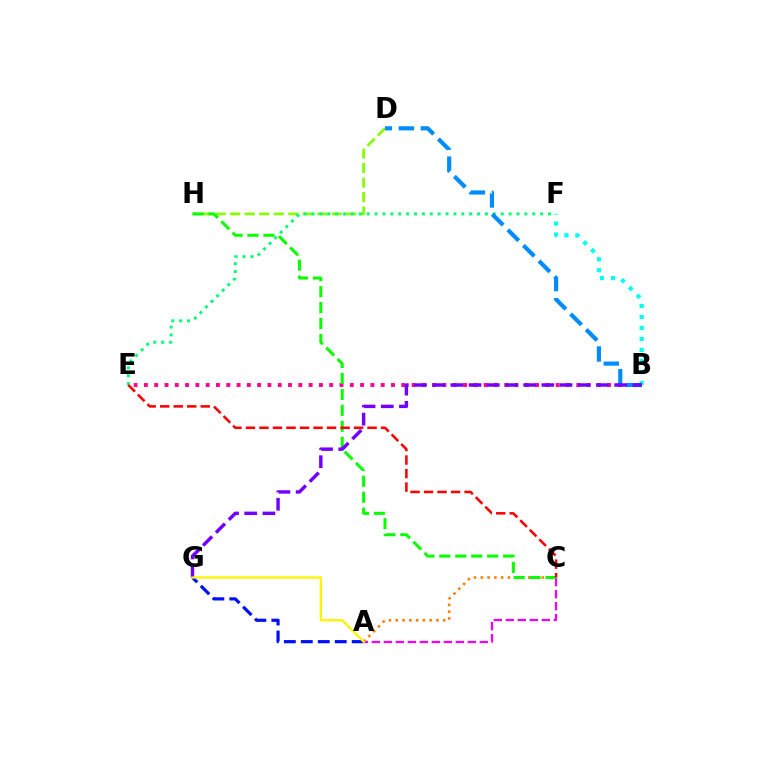{('A', 'C'): [{'color': '#ee00ff', 'line_style': 'dashed', 'thickness': 1.63}, {'color': '#ff7c00', 'line_style': 'dotted', 'thickness': 1.84}], ('D', 'H'): [{'color': '#84ff00', 'line_style': 'dashed', 'thickness': 1.97}], ('A', 'G'): [{'color': '#0010ff', 'line_style': 'dashed', 'thickness': 2.3}, {'color': '#fcf500', 'line_style': 'solid', 'thickness': 1.67}], ('B', 'F'): [{'color': '#00fff6', 'line_style': 'dotted', 'thickness': 2.99}], ('B', 'E'): [{'color': '#ff0094', 'line_style': 'dotted', 'thickness': 2.8}], ('E', 'F'): [{'color': '#00ff74', 'line_style': 'dotted', 'thickness': 2.14}], ('C', 'H'): [{'color': '#08ff00', 'line_style': 'dashed', 'thickness': 2.17}], ('C', 'E'): [{'color': '#ff0000', 'line_style': 'dashed', 'thickness': 1.84}], ('B', 'D'): [{'color': '#008cff', 'line_style': 'dashed', 'thickness': 2.99}], ('B', 'G'): [{'color': '#7200ff', 'line_style': 'dashed', 'thickness': 2.47}]}